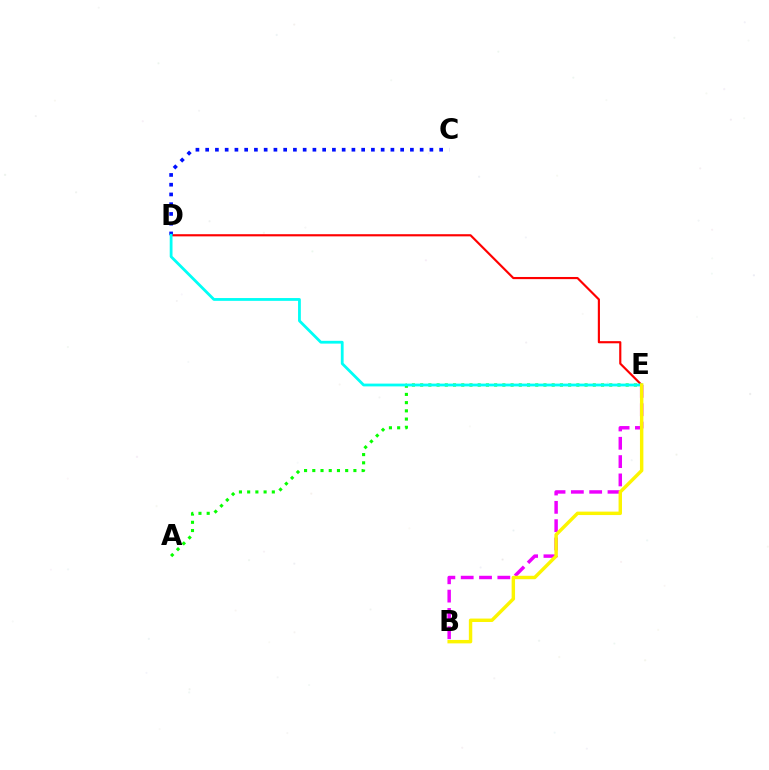{('D', 'E'): [{'color': '#ff0000', 'line_style': 'solid', 'thickness': 1.55}, {'color': '#00fff6', 'line_style': 'solid', 'thickness': 2.01}], ('A', 'E'): [{'color': '#08ff00', 'line_style': 'dotted', 'thickness': 2.23}], ('C', 'D'): [{'color': '#0010ff', 'line_style': 'dotted', 'thickness': 2.65}], ('B', 'E'): [{'color': '#ee00ff', 'line_style': 'dashed', 'thickness': 2.49}, {'color': '#fcf500', 'line_style': 'solid', 'thickness': 2.47}]}